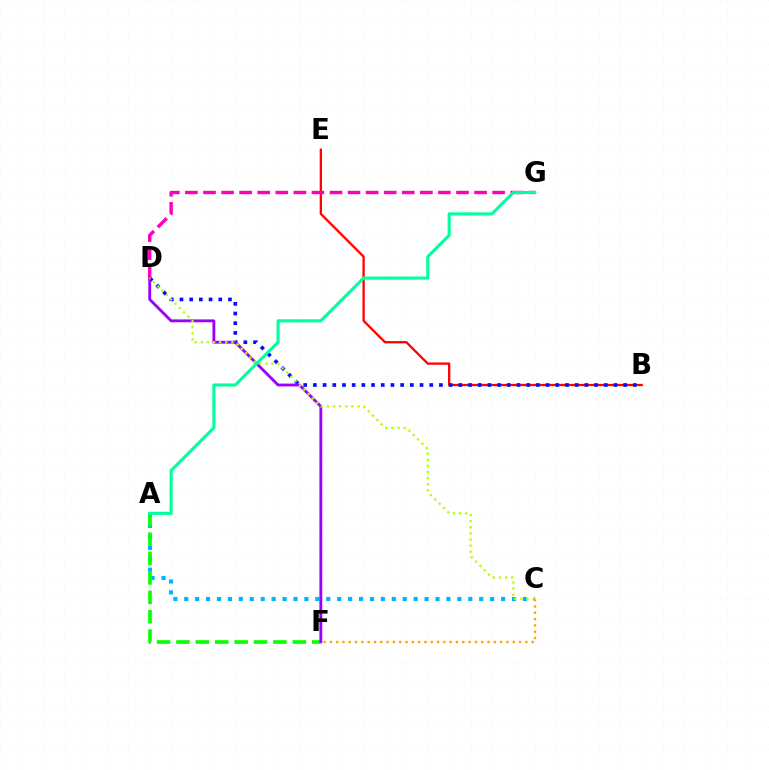{('B', 'E'): [{'color': '#ff0000', 'line_style': 'solid', 'thickness': 1.65}], ('B', 'D'): [{'color': '#0010ff', 'line_style': 'dotted', 'thickness': 2.63}], ('A', 'C'): [{'color': '#00b5ff', 'line_style': 'dotted', 'thickness': 2.97}], ('A', 'F'): [{'color': '#08ff00', 'line_style': 'dashed', 'thickness': 2.64}], ('D', 'F'): [{'color': '#9b00ff', 'line_style': 'solid', 'thickness': 2.05}], ('D', 'G'): [{'color': '#ff00bd', 'line_style': 'dashed', 'thickness': 2.45}], ('C', 'D'): [{'color': '#b3ff00', 'line_style': 'dotted', 'thickness': 1.66}], ('C', 'F'): [{'color': '#ffa500', 'line_style': 'dotted', 'thickness': 1.71}], ('A', 'G'): [{'color': '#00ff9d', 'line_style': 'solid', 'thickness': 2.23}]}